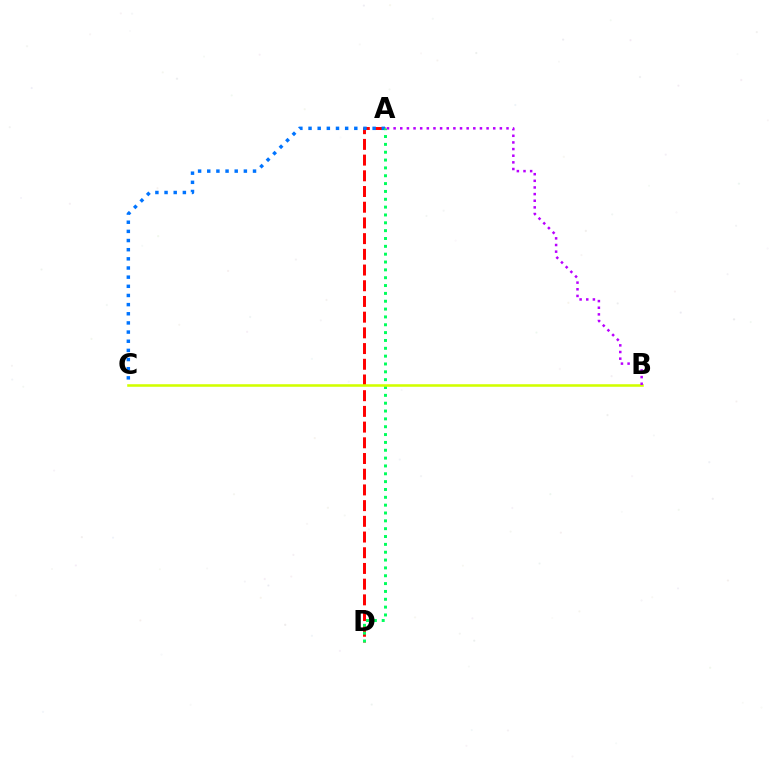{('A', 'D'): [{'color': '#ff0000', 'line_style': 'dashed', 'thickness': 2.13}, {'color': '#00ff5c', 'line_style': 'dotted', 'thickness': 2.13}], ('A', 'C'): [{'color': '#0074ff', 'line_style': 'dotted', 'thickness': 2.49}], ('B', 'C'): [{'color': '#d1ff00', 'line_style': 'solid', 'thickness': 1.84}], ('A', 'B'): [{'color': '#b900ff', 'line_style': 'dotted', 'thickness': 1.8}]}